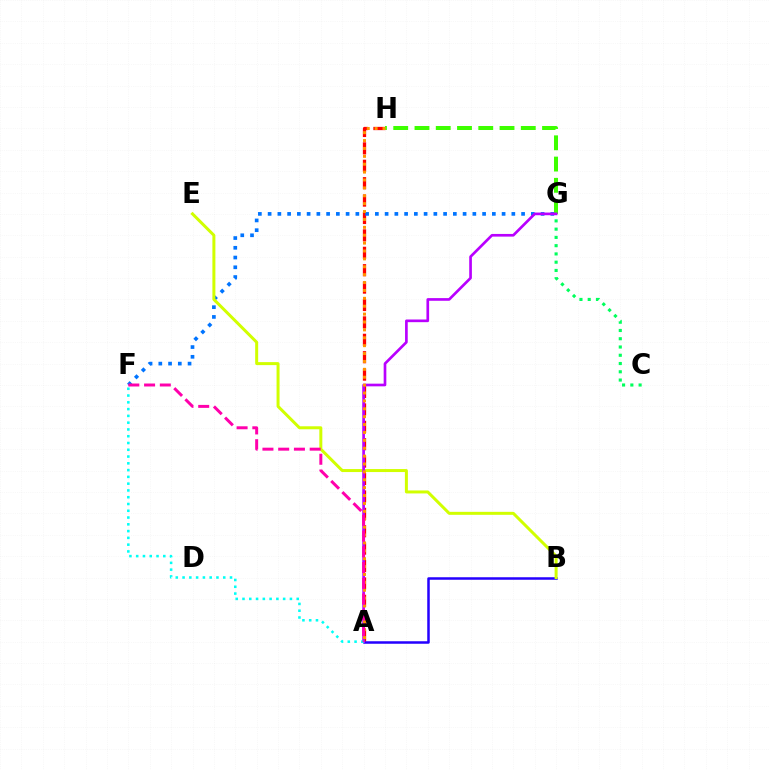{('C', 'G'): [{'color': '#00ff5c', 'line_style': 'dotted', 'thickness': 2.24}], ('A', 'H'): [{'color': '#ff0000', 'line_style': 'dashed', 'thickness': 2.36}, {'color': '#ff9400', 'line_style': 'dotted', 'thickness': 2.14}], ('F', 'G'): [{'color': '#0074ff', 'line_style': 'dotted', 'thickness': 2.65}], ('G', 'H'): [{'color': '#3dff00', 'line_style': 'dashed', 'thickness': 2.89}], ('A', 'B'): [{'color': '#2500ff', 'line_style': 'solid', 'thickness': 1.8}], ('B', 'E'): [{'color': '#d1ff00', 'line_style': 'solid', 'thickness': 2.16}], ('A', 'G'): [{'color': '#b900ff', 'line_style': 'solid', 'thickness': 1.92}], ('A', 'F'): [{'color': '#00fff6', 'line_style': 'dotted', 'thickness': 1.84}, {'color': '#ff00ac', 'line_style': 'dashed', 'thickness': 2.14}]}